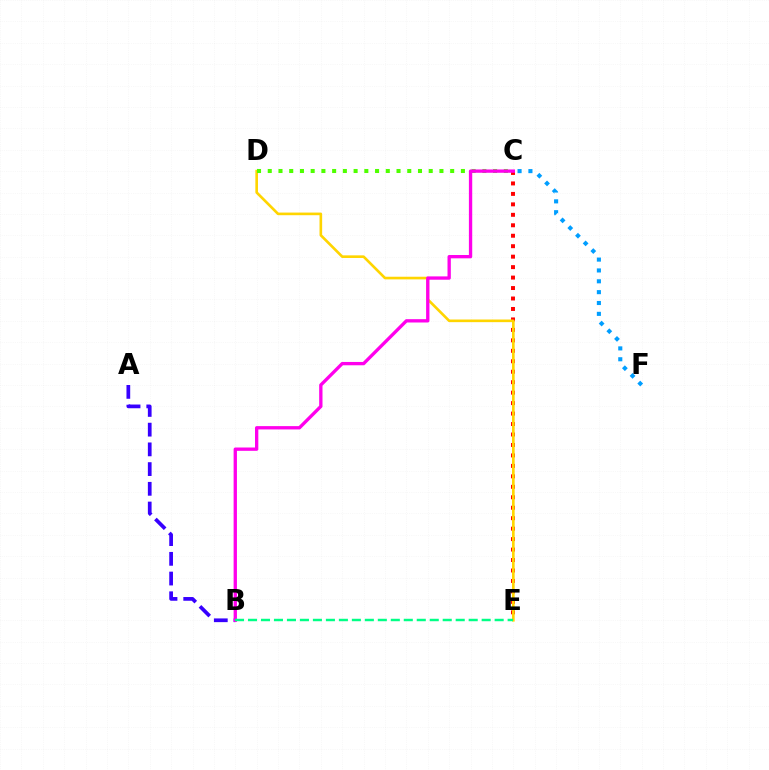{('C', 'E'): [{'color': '#ff0000', 'line_style': 'dotted', 'thickness': 2.84}], ('D', 'E'): [{'color': '#ffd500', 'line_style': 'solid', 'thickness': 1.9}], ('C', 'D'): [{'color': '#4fff00', 'line_style': 'dotted', 'thickness': 2.92}], ('A', 'B'): [{'color': '#3700ff', 'line_style': 'dashed', 'thickness': 2.68}], ('B', 'C'): [{'color': '#ff00ed', 'line_style': 'solid', 'thickness': 2.39}], ('B', 'E'): [{'color': '#00ff86', 'line_style': 'dashed', 'thickness': 1.76}], ('C', 'F'): [{'color': '#009eff', 'line_style': 'dotted', 'thickness': 2.95}]}